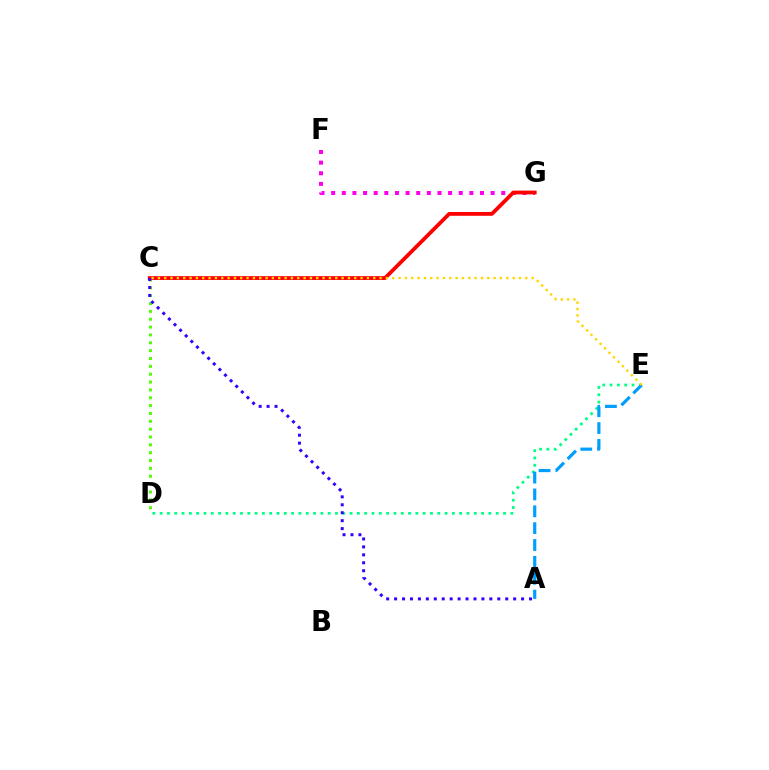{('D', 'E'): [{'color': '#00ff86', 'line_style': 'dotted', 'thickness': 1.99}], ('C', 'D'): [{'color': '#4fff00', 'line_style': 'dotted', 'thickness': 2.13}], ('F', 'G'): [{'color': '#ff00ed', 'line_style': 'dotted', 'thickness': 2.89}], ('C', 'G'): [{'color': '#ff0000', 'line_style': 'solid', 'thickness': 2.73}], ('A', 'E'): [{'color': '#009eff', 'line_style': 'dashed', 'thickness': 2.29}], ('C', 'E'): [{'color': '#ffd500', 'line_style': 'dotted', 'thickness': 1.72}], ('A', 'C'): [{'color': '#3700ff', 'line_style': 'dotted', 'thickness': 2.16}]}